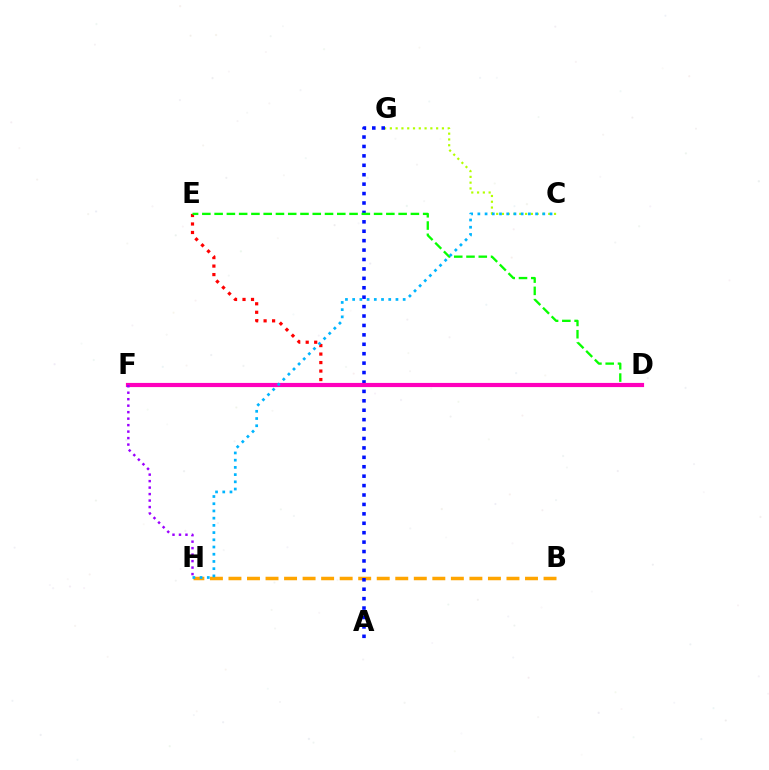{('D', 'F'): [{'color': '#00ff9d', 'line_style': 'dotted', 'thickness': 2.73}, {'color': '#ff00bd', 'line_style': 'solid', 'thickness': 3.0}], ('B', 'H'): [{'color': '#ffa500', 'line_style': 'dashed', 'thickness': 2.52}], ('C', 'G'): [{'color': '#b3ff00', 'line_style': 'dotted', 'thickness': 1.57}], ('D', 'E'): [{'color': '#ff0000', 'line_style': 'dotted', 'thickness': 2.31}, {'color': '#08ff00', 'line_style': 'dashed', 'thickness': 1.67}], ('A', 'G'): [{'color': '#0010ff', 'line_style': 'dotted', 'thickness': 2.56}], ('F', 'H'): [{'color': '#9b00ff', 'line_style': 'dotted', 'thickness': 1.76}], ('C', 'H'): [{'color': '#00b5ff', 'line_style': 'dotted', 'thickness': 1.96}]}